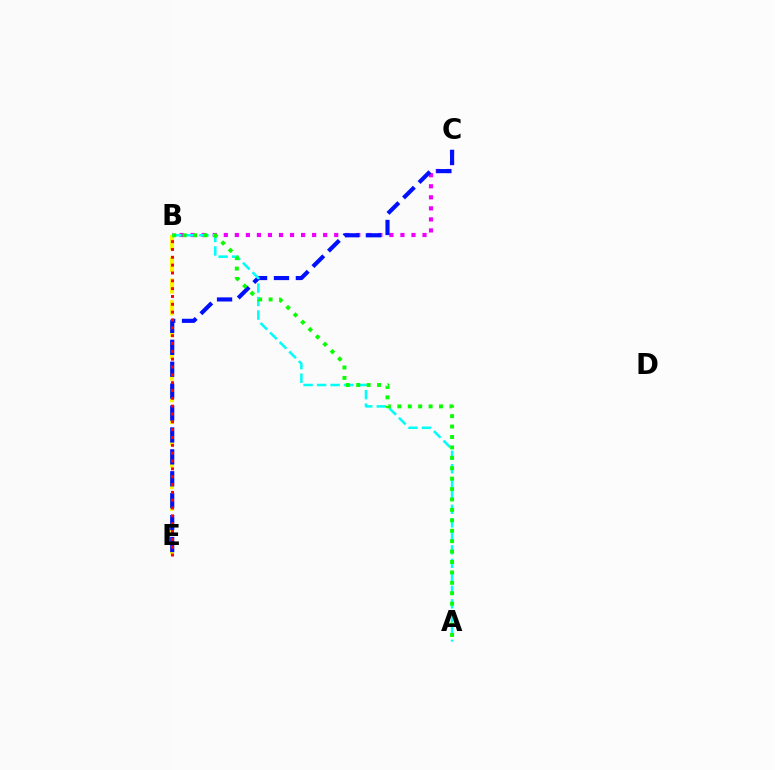{('B', 'C'): [{'color': '#ee00ff', 'line_style': 'dotted', 'thickness': 3.0}], ('B', 'E'): [{'color': '#fcf500', 'line_style': 'dashed', 'thickness': 2.95}, {'color': '#ff0000', 'line_style': 'dotted', 'thickness': 2.13}], ('C', 'E'): [{'color': '#0010ff', 'line_style': 'dashed', 'thickness': 2.98}], ('A', 'B'): [{'color': '#00fff6', 'line_style': 'dashed', 'thickness': 1.84}, {'color': '#08ff00', 'line_style': 'dotted', 'thickness': 2.83}]}